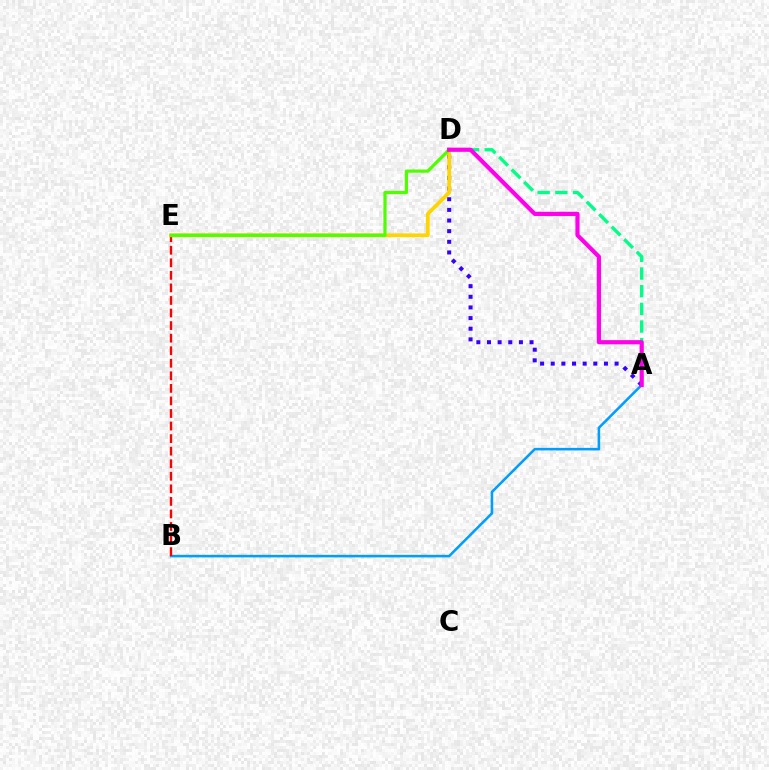{('A', 'B'): [{'color': '#009eff', 'line_style': 'solid', 'thickness': 1.84}], ('B', 'E'): [{'color': '#ff0000', 'line_style': 'dashed', 'thickness': 1.71}], ('A', 'D'): [{'color': '#3700ff', 'line_style': 'dotted', 'thickness': 2.89}, {'color': '#00ff86', 'line_style': 'dashed', 'thickness': 2.4}, {'color': '#ff00ed', 'line_style': 'solid', 'thickness': 3.0}], ('D', 'E'): [{'color': '#ffd500', 'line_style': 'solid', 'thickness': 2.71}, {'color': '#4fff00', 'line_style': 'solid', 'thickness': 2.33}]}